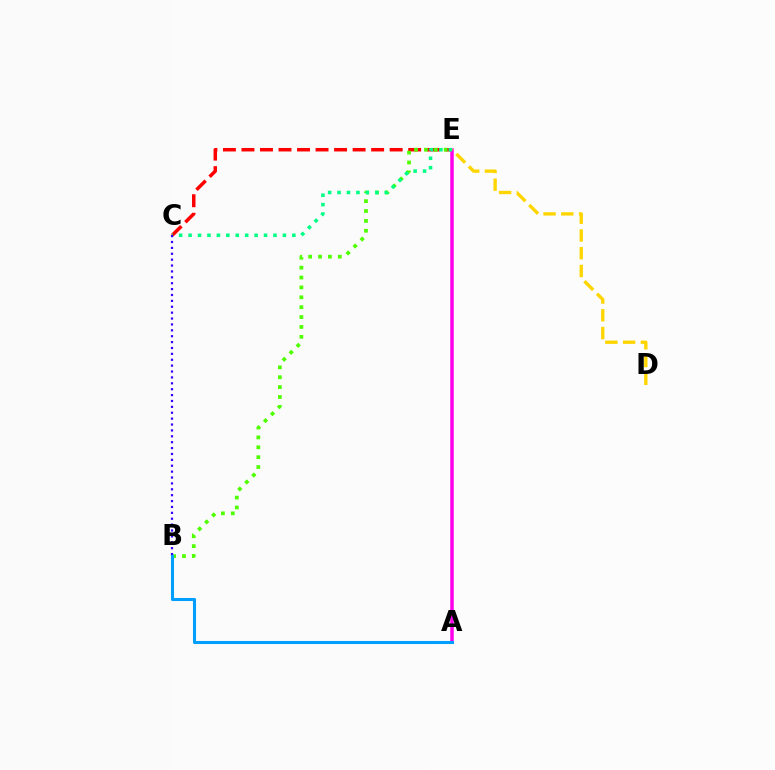{('C', 'E'): [{'color': '#ff0000', 'line_style': 'dashed', 'thickness': 2.52}, {'color': '#00ff86', 'line_style': 'dotted', 'thickness': 2.56}], ('B', 'E'): [{'color': '#4fff00', 'line_style': 'dotted', 'thickness': 2.68}], ('A', 'E'): [{'color': '#ff00ed', 'line_style': 'solid', 'thickness': 2.53}], ('D', 'E'): [{'color': '#ffd500', 'line_style': 'dashed', 'thickness': 2.41}], ('B', 'C'): [{'color': '#3700ff', 'line_style': 'dotted', 'thickness': 1.6}], ('A', 'B'): [{'color': '#009eff', 'line_style': 'solid', 'thickness': 2.2}]}